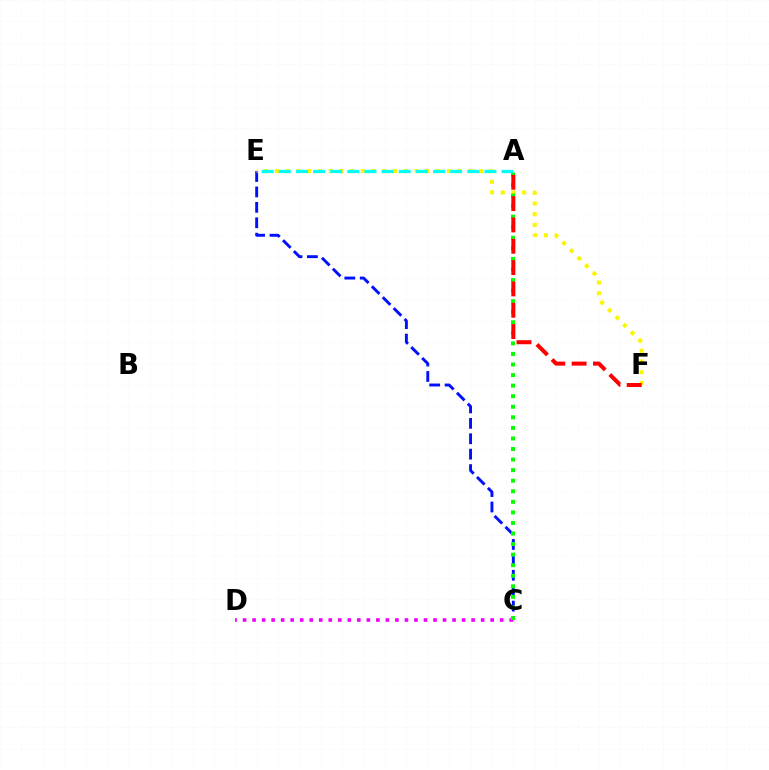{('C', 'E'): [{'color': '#0010ff', 'line_style': 'dashed', 'thickness': 2.1}], ('C', 'D'): [{'color': '#ee00ff', 'line_style': 'dotted', 'thickness': 2.59}], ('E', 'F'): [{'color': '#fcf500', 'line_style': 'dotted', 'thickness': 2.92}], ('A', 'C'): [{'color': '#08ff00', 'line_style': 'dotted', 'thickness': 2.87}], ('A', 'E'): [{'color': '#00fff6', 'line_style': 'dashed', 'thickness': 2.33}], ('A', 'F'): [{'color': '#ff0000', 'line_style': 'dashed', 'thickness': 2.9}]}